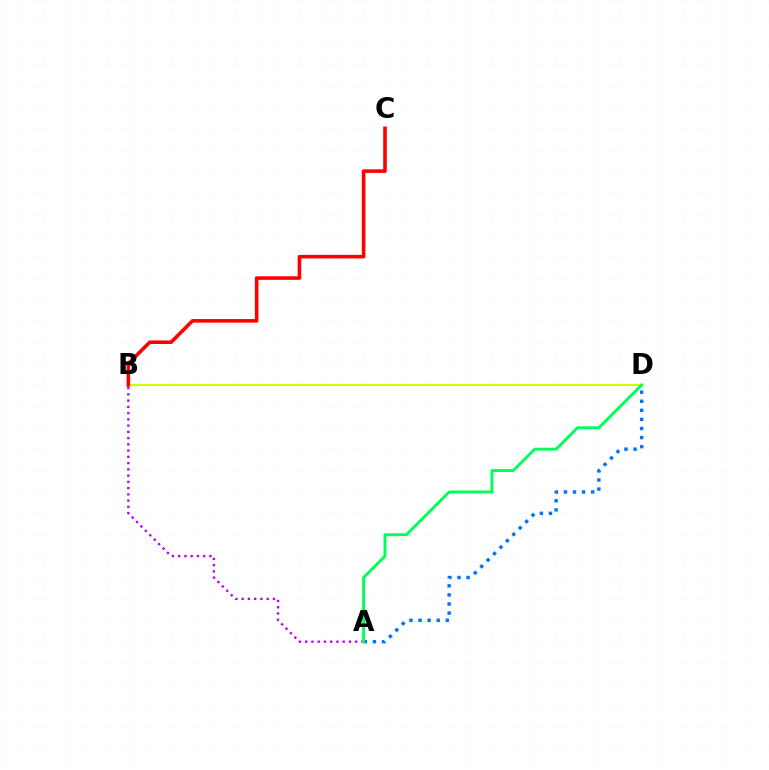{('B', 'D'): [{'color': '#d1ff00', 'line_style': 'solid', 'thickness': 1.54}], ('A', 'D'): [{'color': '#0074ff', 'line_style': 'dotted', 'thickness': 2.47}, {'color': '#00ff5c', 'line_style': 'solid', 'thickness': 2.11}], ('A', 'B'): [{'color': '#b900ff', 'line_style': 'dotted', 'thickness': 1.7}], ('B', 'C'): [{'color': '#ff0000', 'line_style': 'solid', 'thickness': 2.57}]}